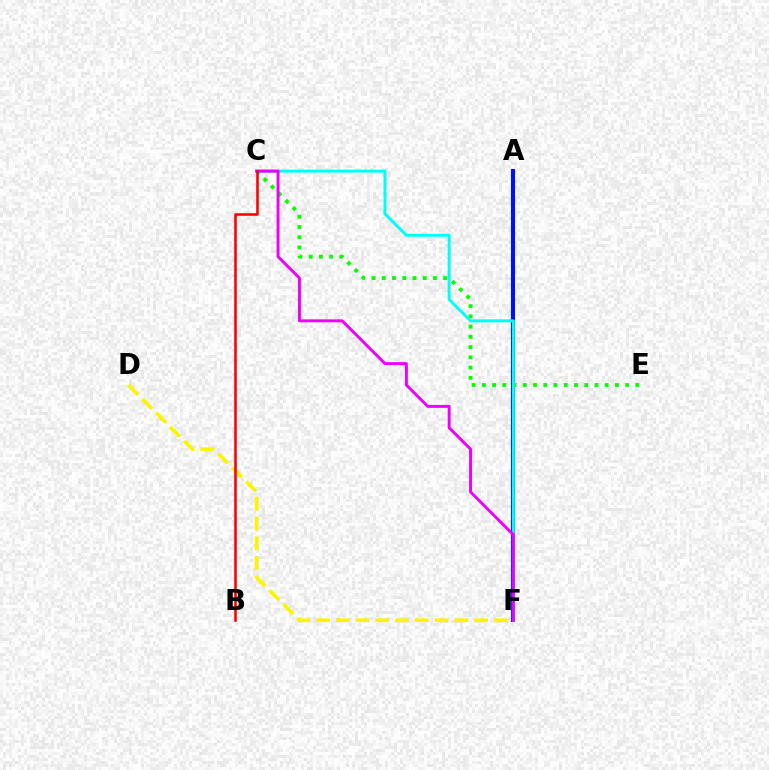{('A', 'F'): [{'color': '#0010ff', 'line_style': 'solid', 'thickness': 2.96}], ('C', 'E'): [{'color': '#08ff00', 'line_style': 'dotted', 'thickness': 2.78}], ('C', 'F'): [{'color': '#00fff6', 'line_style': 'solid', 'thickness': 2.14}, {'color': '#ee00ff', 'line_style': 'solid', 'thickness': 2.12}], ('D', 'F'): [{'color': '#fcf500', 'line_style': 'dashed', 'thickness': 2.68}], ('B', 'C'): [{'color': '#ff0000', 'line_style': 'solid', 'thickness': 1.85}]}